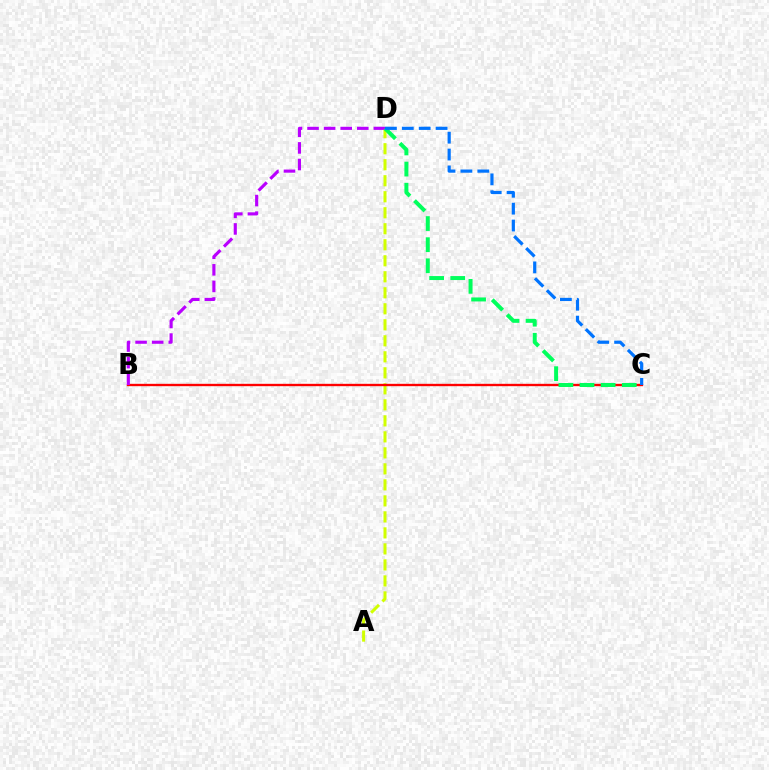{('A', 'D'): [{'color': '#d1ff00', 'line_style': 'dashed', 'thickness': 2.17}], ('B', 'C'): [{'color': '#ff0000', 'line_style': 'solid', 'thickness': 1.69}], ('B', 'D'): [{'color': '#b900ff', 'line_style': 'dashed', 'thickness': 2.25}], ('C', 'D'): [{'color': '#00ff5c', 'line_style': 'dashed', 'thickness': 2.87}, {'color': '#0074ff', 'line_style': 'dashed', 'thickness': 2.3}]}